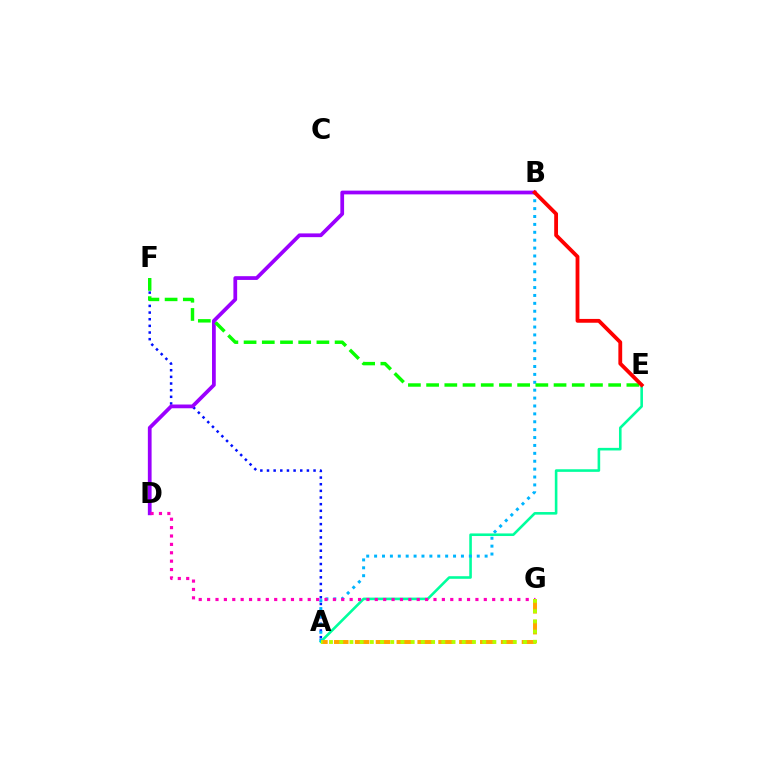{('A', 'F'): [{'color': '#0010ff', 'line_style': 'dotted', 'thickness': 1.81}], ('A', 'E'): [{'color': '#00ff9d', 'line_style': 'solid', 'thickness': 1.87}], ('B', 'D'): [{'color': '#9b00ff', 'line_style': 'solid', 'thickness': 2.7}], ('A', 'B'): [{'color': '#00b5ff', 'line_style': 'dotted', 'thickness': 2.14}], ('A', 'G'): [{'color': '#ffa500', 'line_style': 'dashed', 'thickness': 2.83}, {'color': '#b3ff00', 'line_style': 'dotted', 'thickness': 2.77}], ('D', 'G'): [{'color': '#ff00bd', 'line_style': 'dotted', 'thickness': 2.28}], ('E', 'F'): [{'color': '#08ff00', 'line_style': 'dashed', 'thickness': 2.47}], ('B', 'E'): [{'color': '#ff0000', 'line_style': 'solid', 'thickness': 2.75}]}